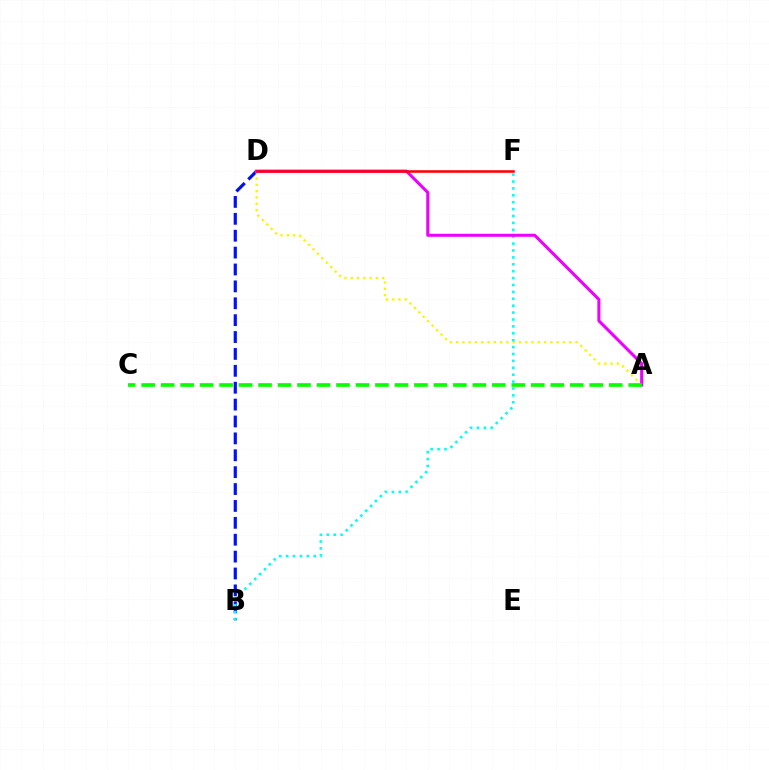{('B', 'D'): [{'color': '#0010ff', 'line_style': 'dashed', 'thickness': 2.29}], ('A', 'D'): [{'color': '#fcf500', 'line_style': 'dotted', 'thickness': 1.71}, {'color': '#ee00ff', 'line_style': 'solid', 'thickness': 2.19}], ('B', 'F'): [{'color': '#00fff6', 'line_style': 'dotted', 'thickness': 1.87}], ('D', 'F'): [{'color': '#ff0000', 'line_style': 'solid', 'thickness': 1.84}], ('A', 'C'): [{'color': '#08ff00', 'line_style': 'dashed', 'thickness': 2.65}]}